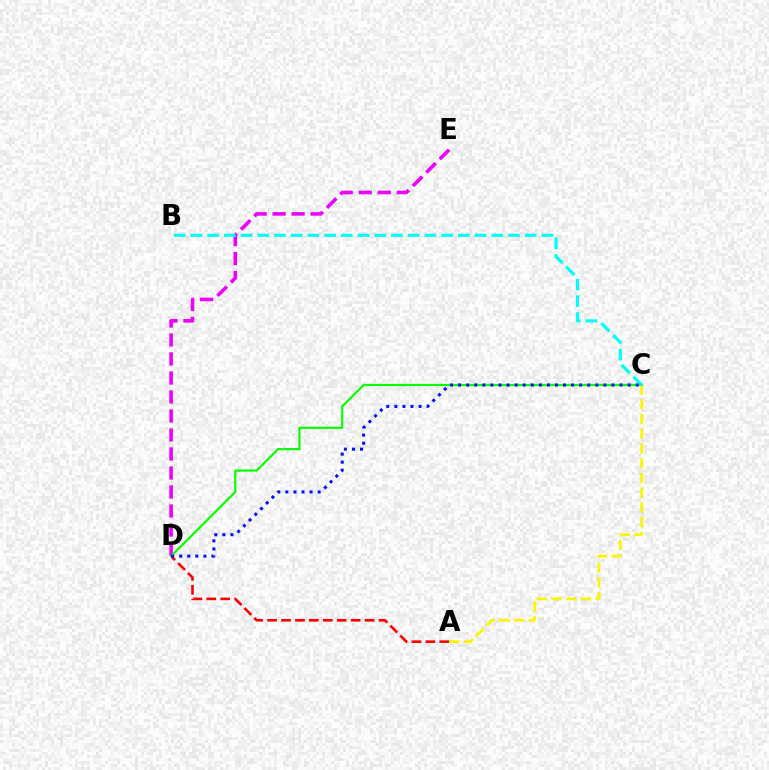{('D', 'E'): [{'color': '#ee00ff', 'line_style': 'dashed', 'thickness': 2.58}], ('A', 'D'): [{'color': '#ff0000', 'line_style': 'dashed', 'thickness': 1.89}], ('A', 'C'): [{'color': '#fcf500', 'line_style': 'dashed', 'thickness': 2.0}], ('C', 'D'): [{'color': '#08ff00', 'line_style': 'solid', 'thickness': 1.57}, {'color': '#0010ff', 'line_style': 'dotted', 'thickness': 2.19}], ('B', 'C'): [{'color': '#00fff6', 'line_style': 'dashed', 'thickness': 2.27}]}